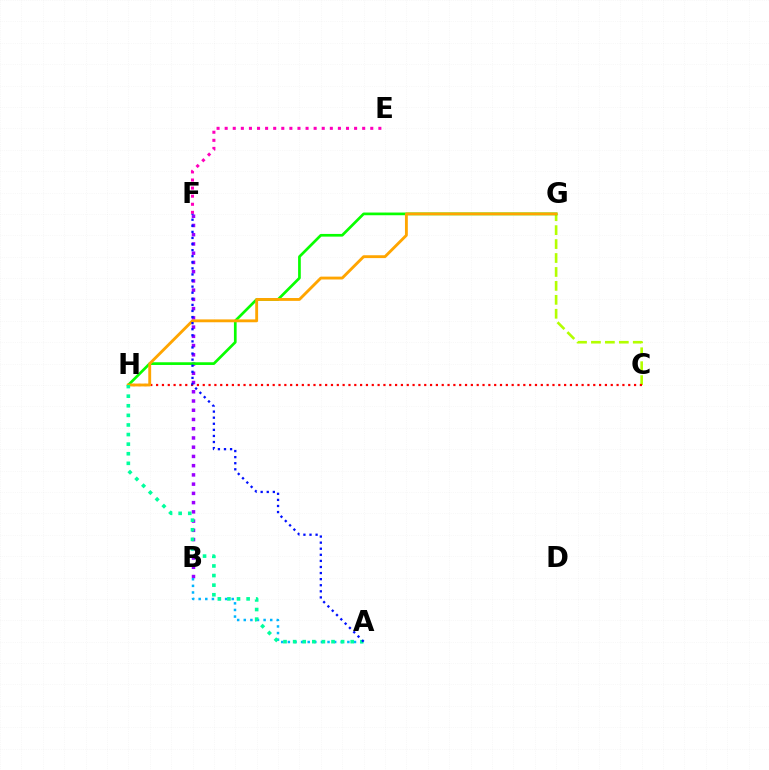{('B', 'F'): [{'color': '#9b00ff', 'line_style': 'dotted', 'thickness': 2.51}], ('A', 'B'): [{'color': '#00b5ff', 'line_style': 'dotted', 'thickness': 1.8}], ('E', 'F'): [{'color': '#ff00bd', 'line_style': 'dotted', 'thickness': 2.2}], ('C', 'G'): [{'color': '#b3ff00', 'line_style': 'dashed', 'thickness': 1.89}], ('G', 'H'): [{'color': '#08ff00', 'line_style': 'solid', 'thickness': 1.94}, {'color': '#ffa500', 'line_style': 'solid', 'thickness': 2.06}], ('C', 'H'): [{'color': '#ff0000', 'line_style': 'dotted', 'thickness': 1.58}], ('A', 'H'): [{'color': '#00ff9d', 'line_style': 'dotted', 'thickness': 2.61}], ('A', 'F'): [{'color': '#0010ff', 'line_style': 'dotted', 'thickness': 1.65}]}